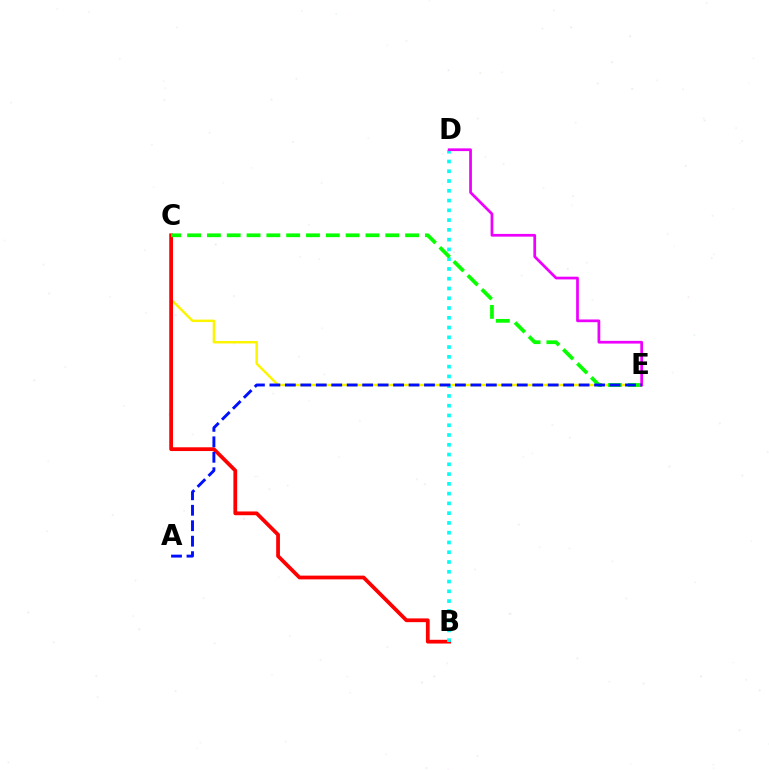{('C', 'E'): [{'color': '#fcf500', 'line_style': 'solid', 'thickness': 1.77}, {'color': '#08ff00', 'line_style': 'dashed', 'thickness': 2.69}], ('B', 'C'): [{'color': '#ff0000', 'line_style': 'solid', 'thickness': 2.7}], ('B', 'D'): [{'color': '#00fff6', 'line_style': 'dotted', 'thickness': 2.65}], ('D', 'E'): [{'color': '#ee00ff', 'line_style': 'solid', 'thickness': 1.96}], ('A', 'E'): [{'color': '#0010ff', 'line_style': 'dashed', 'thickness': 2.1}]}